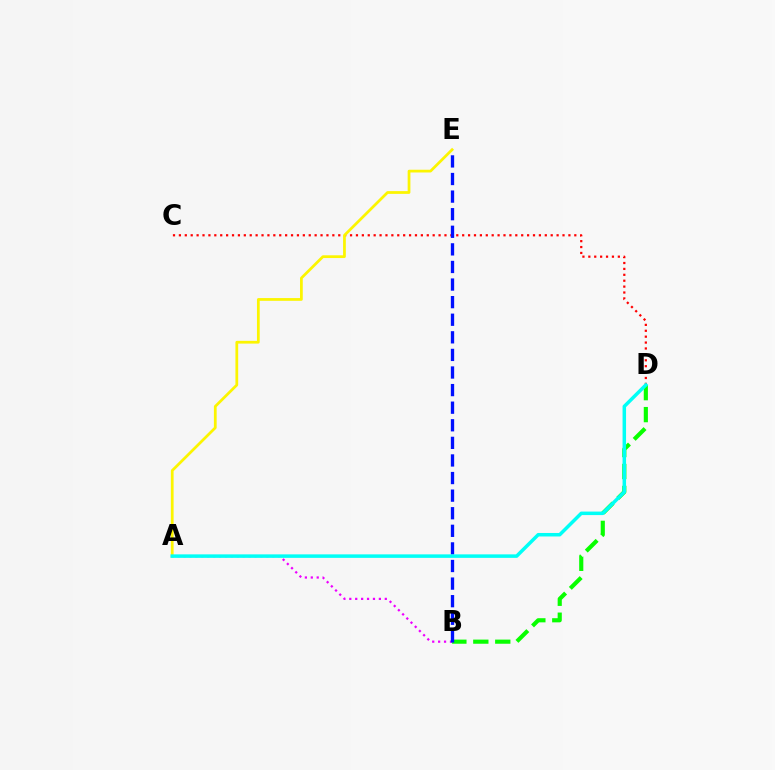{('B', 'D'): [{'color': '#08ff00', 'line_style': 'dashed', 'thickness': 2.98}], ('C', 'D'): [{'color': '#ff0000', 'line_style': 'dotted', 'thickness': 1.6}], ('A', 'B'): [{'color': '#ee00ff', 'line_style': 'dotted', 'thickness': 1.61}], ('A', 'E'): [{'color': '#fcf500', 'line_style': 'solid', 'thickness': 1.98}], ('B', 'E'): [{'color': '#0010ff', 'line_style': 'dashed', 'thickness': 2.39}], ('A', 'D'): [{'color': '#00fff6', 'line_style': 'solid', 'thickness': 2.52}]}